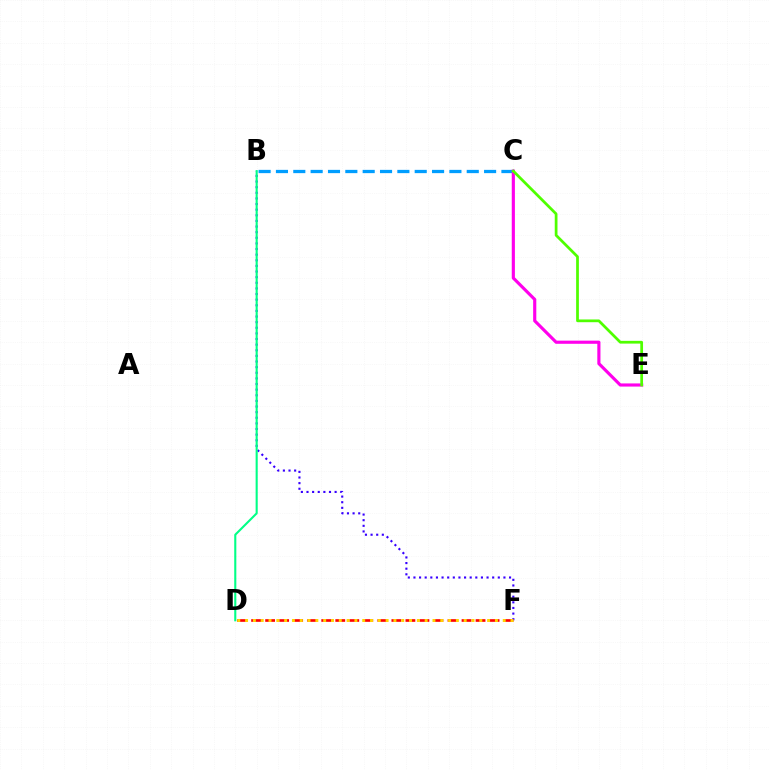{('B', 'F'): [{'color': '#3700ff', 'line_style': 'dotted', 'thickness': 1.53}], ('D', 'F'): [{'color': '#ff0000', 'line_style': 'dashed', 'thickness': 1.91}, {'color': '#ffd500', 'line_style': 'dotted', 'thickness': 2.12}], ('B', 'C'): [{'color': '#009eff', 'line_style': 'dashed', 'thickness': 2.36}], ('C', 'E'): [{'color': '#ff00ed', 'line_style': 'solid', 'thickness': 2.27}, {'color': '#4fff00', 'line_style': 'solid', 'thickness': 1.97}], ('B', 'D'): [{'color': '#00ff86', 'line_style': 'solid', 'thickness': 1.51}]}